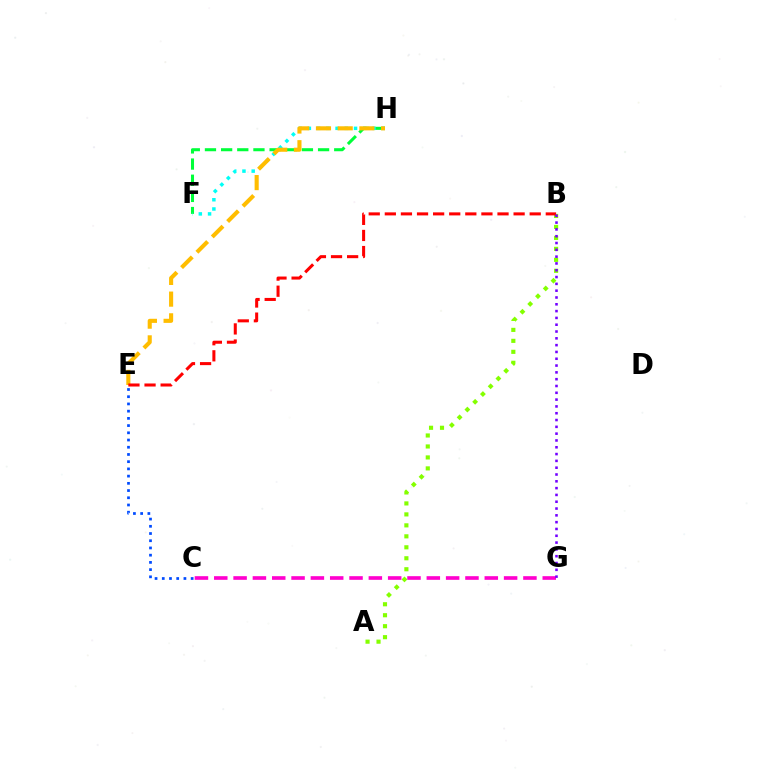{('F', 'H'): [{'color': '#00ff39', 'line_style': 'dashed', 'thickness': 2.2}, {'color': '#00fff6', 'line_style': 'dotted', 'thickness': 2.51}], ('C', 'E'): [{'color': '#004bff', 'line_style': 'dotted', 'thickness': 1.96}], ('A', 'B'): [{'color': '#84ff00', 'line_style': 'dotted', 'thickness': 2.98}], ('E', 'H'): [{'color': '#ffbd00', 'line_style': 'dashed', 'thickness': 2.95}], ('B', 'E'): [{'color': '#ff0000', 'line_style': 'dashed', 'thickness': 2.19}], ('C', 'G'): [{'color': '#ff00cf', 'line_style': 'dashed', 'thickness': 2.62}], ('B', 'G'): [{'color': '#7200ff', 'line_style': 'dotted', 'thickness': 1.85}]}